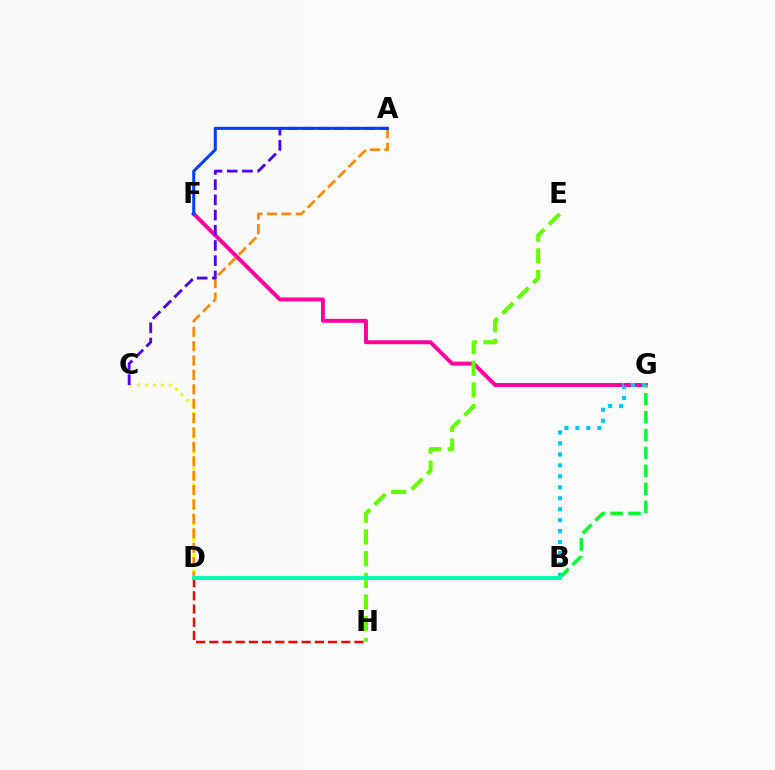{('F', 'G'): [{'color': '#ff00a0', 'line_style': 'solid', 'thickness': 2.83}], ('D', 'H'): [{'color': '#ff0000', 'line_style': 'dashed', 'thickness': 1.79}], ('E', 'H'): [{'color': '#66ff00', 'line_style': 'dashed', 'thickness': 2.95}], ('C', 'D'): [{'color': '#eeff00', 'line_style': 'dotted', 'thickness': 2.14}], ('A', 'D'): [{'color': '#ff8800', 'line_style': 'dashed', 'thickness': 1.96}], ('B', 'G'): [{'color': '#00c7ff', 'line_style': 'dotted', 'thickness': 2.98}, {'color': '#00ff27', 'line_style': 'dashed', 'thickness': 2.44}], ('A', 'C'): [{'color': '#4f00ff', 'line_style': 'dashed', 'thickness': 2.07}], ('B', 'D'): [{'color': '#d600ff', 'line_style': 'solid', 'thickness': 1.55}, {'color': '#00ffaf', 'line_style': 'solid', 'thickness': 2.78}], ('A', 'F'): [{'color': '#003fff', 'line_style': 'solid', 'thickness': 2.18}]}